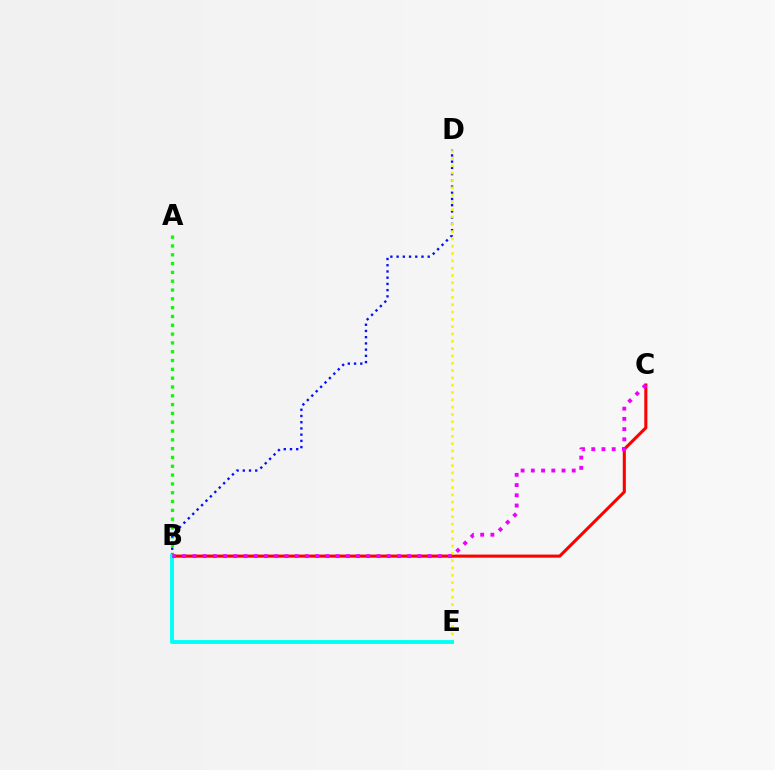{('A', 'B'): [{'color': '#08ff00', 'line_style': 'dotted', 'thickness': 2.39}], ('B', 'D'): [{'color': '#0010ff', 'line_style': 'dotted', 'thickness': 1.69}], ('B', 'C'): [{'color': '#ff0000', 'line_style': 'solid', 'thickness': 2.22}, {'color': '#ee00ff', 'line_style': 'dotted', 'thickness': 2.78}], ('D', 'E'): [{'color': '#fcf500', 'line_style': 'dotted', 'thickness': 1.99}], ('B', 'E'): [{'color': '#00fff6', 'line_style': 'solid', 'thickness': 2.78}]}